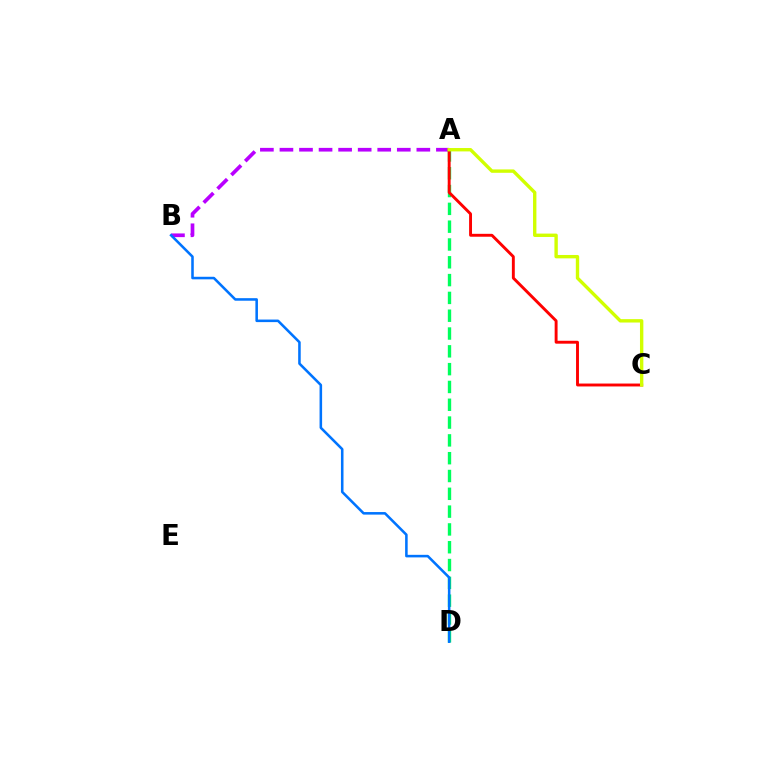{('A', 'B'): [{'color': '#b900ff', 'line_style': 'dashed', 'thickness': 2.66}], ('A', 'D'): [{'color': '#00ff5c', 'line_style': 'dashed', 'thickness': 2.42}], ('A', 'C'): [{'color': '#ff0000', 'line_style': 'solid', 'thickness': 2.09}, {'color': '#d1ff00', 'line_style': 'solid', 'thickness': 2.43}], ('B', 'D'): [{'color': '#0074ff', 'line_style': 'solid', 'thickness': 1.84}]}